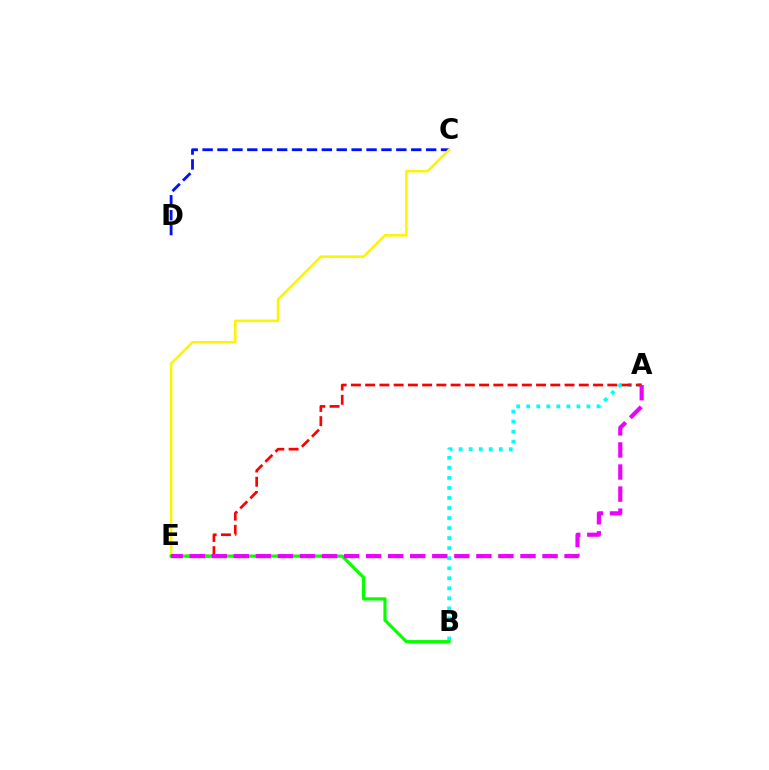{('C', 'D'): [{'color': '#0010ff', 'line_style': 'dashed', 'thickness': 2.02}], ('A', 'B'): [{'color': '#00fff6', 'line_style': 'dotted', 'thickness': 2.73}], ('A', 'E'): [{'color': '#ff0000', 'line_style': 'dashed', 'thickness': 1.93}, {'color': '#ee00ff', 'line_style': 'dashed', 'thickness': 3.0}], ('C', 'E'): [{'color': '#fcf500', 'line_style': 'solid', 'thickness': 1.84}], ('B', 'E'): [{'color': '#08ff00', 'line_style': 'solid', 'thickness': 2.3}]}